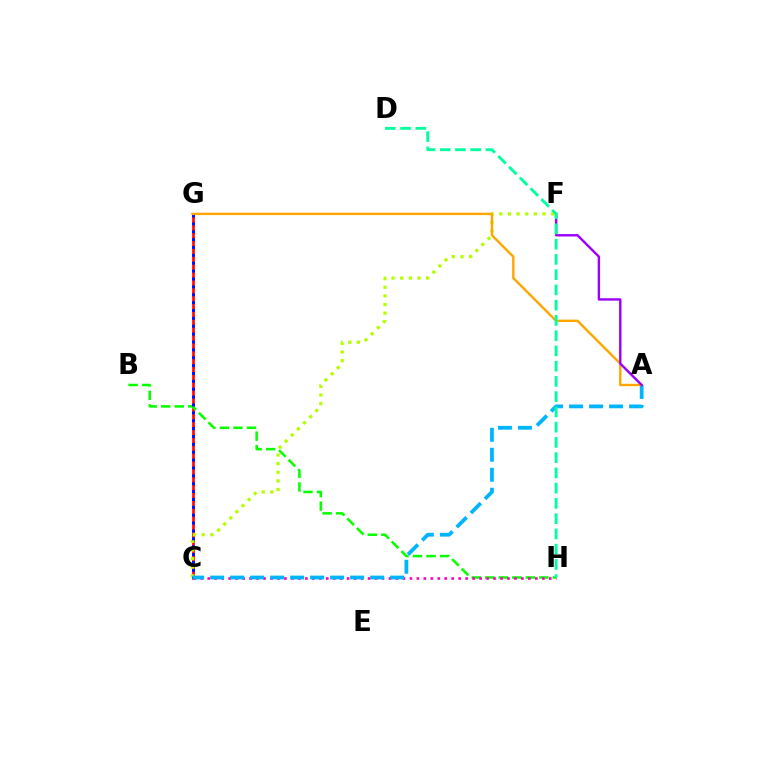{('C', 'G'): [{'color': '#ff0000', 'line_style': 'solid', 'thickness': 1.9}, {'color': '#0010ff', 'line_style': 'dotted', 'thickness': 2.14}], ('B', 'H'): [{'color': '#08ff00', 'line_style': 'dashed', 'thickness': 1.84}], ('C', 'F'): [{'color': '#b3ff00', 'line_style': 'dotted', 'thickness': 2.35}], ('C', 'H'): [{'color': '#ff00bd', 'line_style': 'dotted', 'thickness': 1.89}], ('A', 'C'): [{'color': '#00b5ff', 'line_style': 'dashed', 'thickness': 2.72}], ('A', 'G'): [{'color': '#ffa500', 'line_style': 'solid', 'thickness': 1.73}], ('A', 'F'): [{'color': '#9b00ff', 'line_style': 'solid', 'thickness': 1.73}], ('D', 'H'): [{'color': '#00ff9d', 'line_style': 'dashed', 'thickness': 2.07}]}